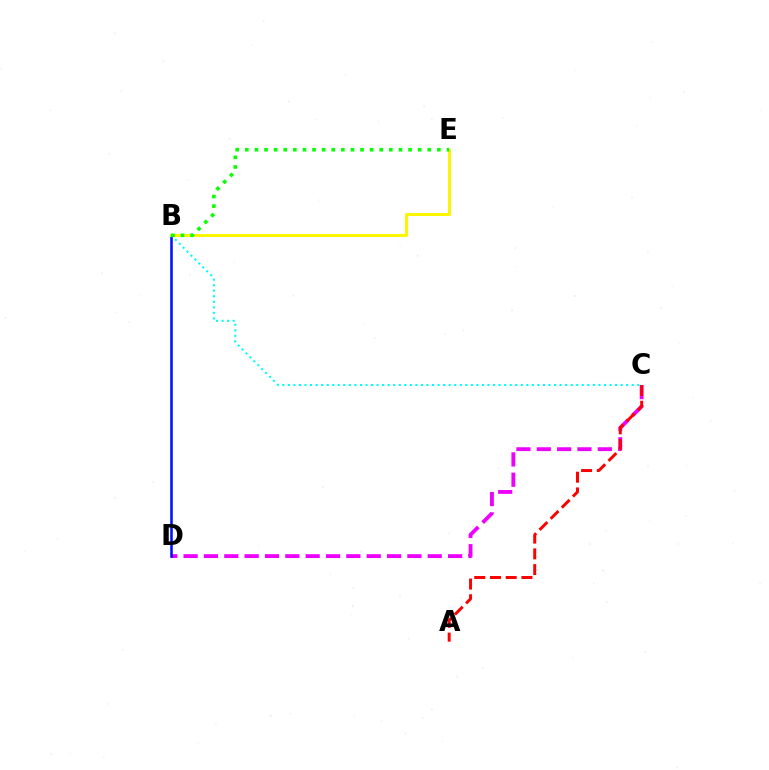{('C', 'D'): [{'color': '#ee00ff', 'line_style': 'dashed', 'thickness': 2.76}], ('B', 'D'): [{'color': '#0010ff', 'line_style': 'solid', 'thickness': 1.84}], ('B', 'E'): [{'color': '#fcf500', 'line_style': 'solid', 'thickness': 2.14}, {'color': '#08ff00', 'line_style': 'dotted', 'thickness': 2.61}], ('A', 'C'): [{'color': '#ff0000', 'line_style': 'dashed', 'thickness': 2.14}], ('B', 'C'): [{'color': '#00fff6', 'line_style': 'dotted', 'thickness': 1.51}]}